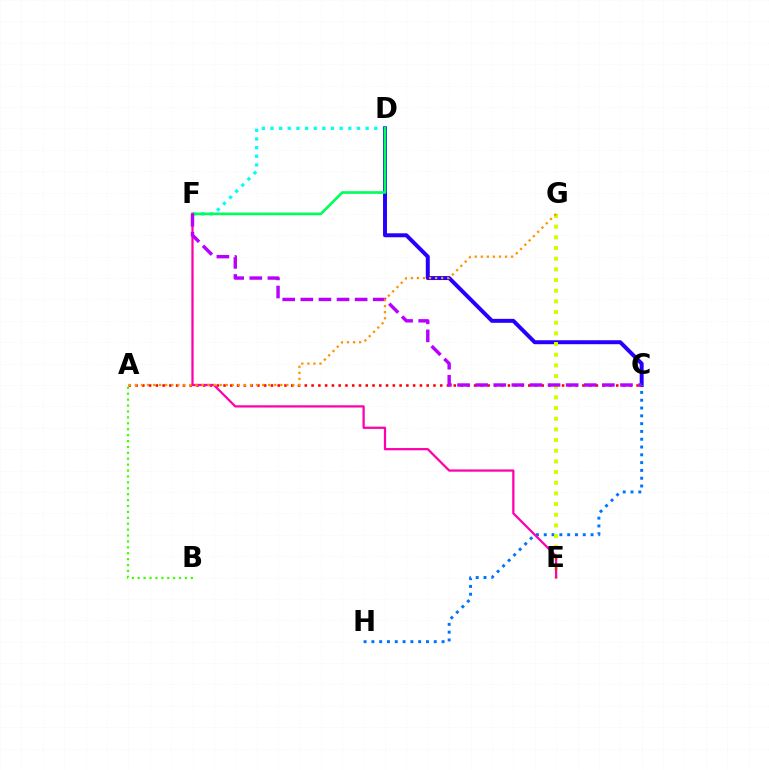{('D', 'F'): [{'color': '#00fff6', 'line_style': 'dotted', 'thickness': 2.35}, {'color': '#00ff5c', 'line_style': 'solid', 'thickness': 1.92}], ('C', 'D'): [{'color': '#2500ff', 'line_style': 'solid', 'thickness': 2.85}], ('A', 'C'): [{'color': '#ff0000', 'line_style': 'dotted', 'thickness': 1.84}], ('C', 'H'): [{'color': '#0074ff', 'line_style': 'dotted', 'thickness': 2.12}], ('A', 'B'): [{'color': '#3dff00', 'line_style': 'dotted', 'thickness': 1.61}], ('E', 'G'): [{'color': '#d1ff00', 'line_style': 'dotted', 'thickness': 2.9}], ('E', 'F'): [{'color': '#ff00ac', 'line_style': 'solid', 'thickness': 1.62}], ('C', 'F'): [{'color': '#b900ff', 'line_style': 'dashed', 'thickness': 2.46}], ('A', 'G'): [{'color': '#ff9400', 'line_style': 'dotted', 'thickness': 1.65}]}